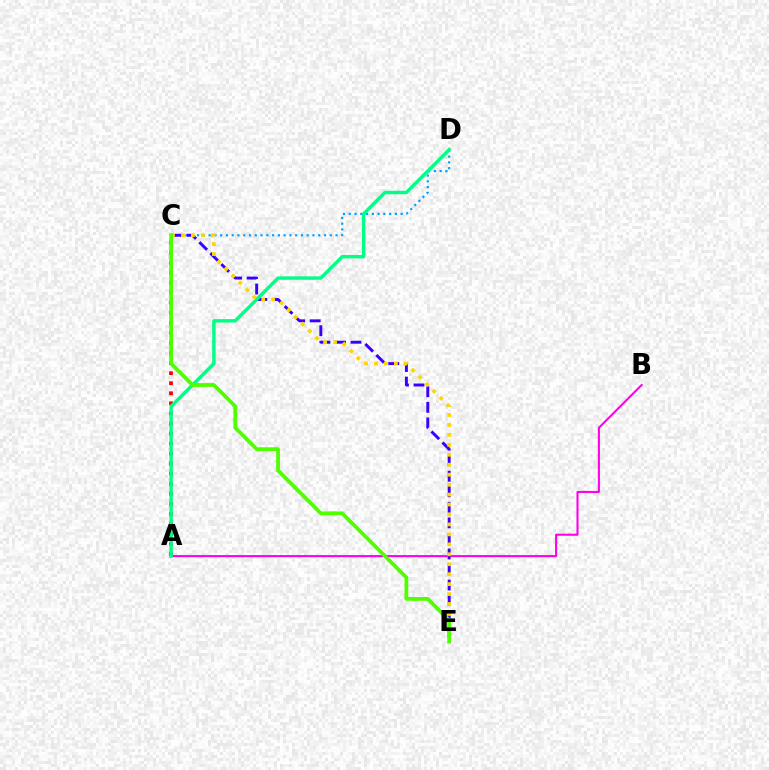{('C', 'D'): [{'color': '#009eff', 'line_style': 'dotted', 'thickness': 1.57}], ('A', 'C'): [{'color': '#ff0000', 'line_style': 'dotted', 'thickness': 2.73}], ('A', 'B'): [{'color': '#ff00ed', 'line_style': 'solid', 'thickness': 1.5}], ('C', 'E'): [{'color': '#3700ff', 'line_style': 'dashed', 'thickness': 2.11}, {'color': '#ffd500', 'line_style': 'dotted', 'thickness': 2.7}, {'color': '#4fff00', 'line_style': 'solid', 'thickness': 2.72}], ('A', 'D'): [{'color': '#00ff86', 'line_style': 'solid', 'thickness': 2.47}]}